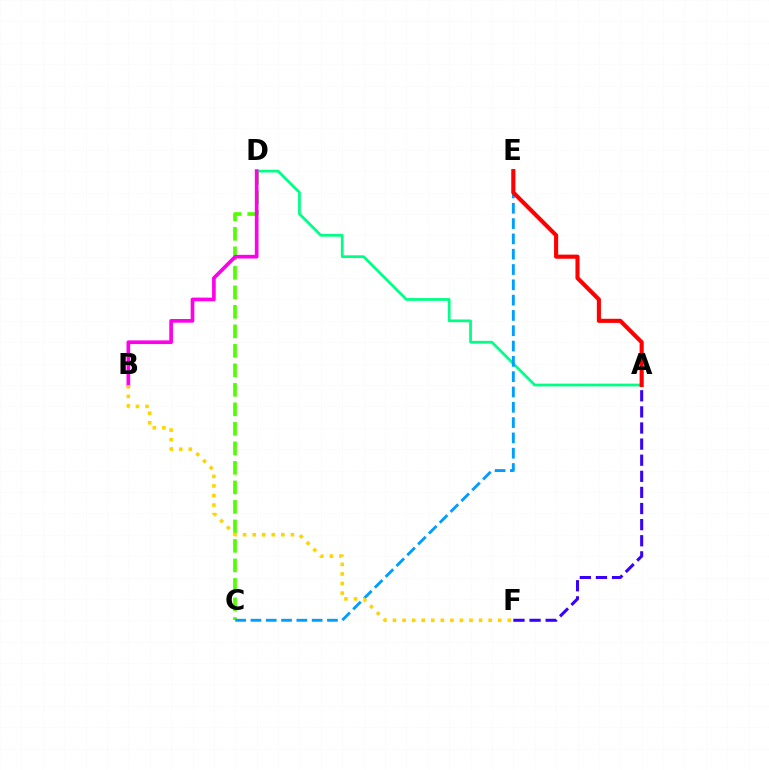{('A', 'D'): [{'color': '#00ff86', 'line_style': 'solid', 'thickness': 1.98}], ('A', 'F'): [{'color': '#3700ff', 'line_style': 'dashed', 'thickness': 2.19}], ('C', 'D'): [{'color': '#4fff00', 'line_style': 'dashed', 'thickness': 2.65}], ('B', 'D'): [{'color': '#ff00ed', 'line_style': 'solid', 'thickness': 2.64}], ('C', 'E'): [{'color': '#009eff', 'line_style': 'dashed', 'thickness': 2.08}], ('B', 'F'): [{'color': '#ffd500', 'line_style': 'dotted', 'thickness': 2.6}], ('A', 'E'): [{'color': '#ff0000', 'line_style': 'solid', 'thickness': 2.96}]}